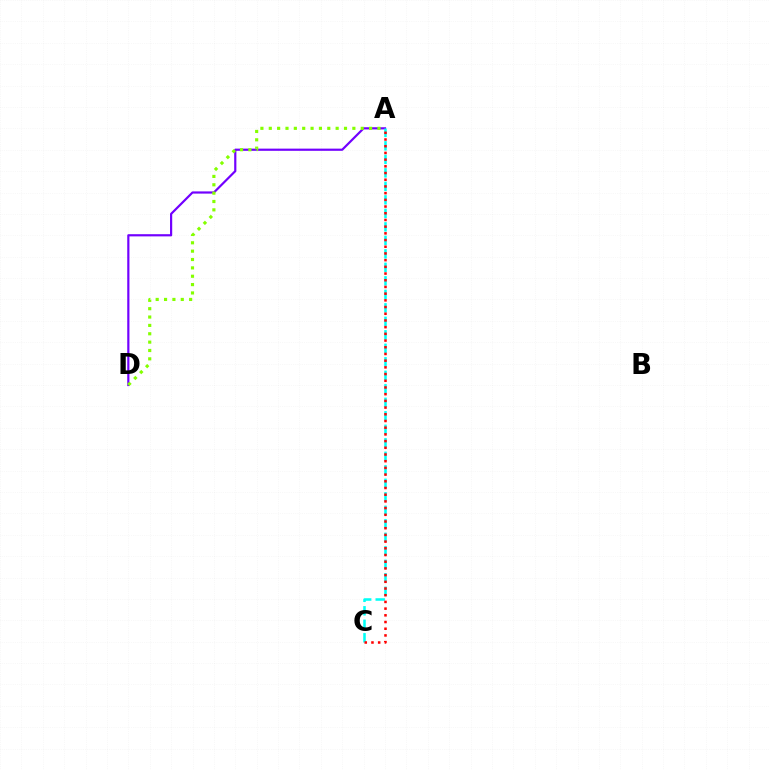{('A', 'D'): [{'color': '#7200ff', 'line_style': 'solid', 'thickness': 1.58}, {'color': '#84ff00', 'line_style': 'dotted', 'thickness': 2.27}], ('A', 'C'): [{'color': '#00fff6', 'line_style': 'dashed', 'thickness': 1.83}, {'color': '#ff0000', 'line_style': 'dotted', 'thickness': 1.82}]}